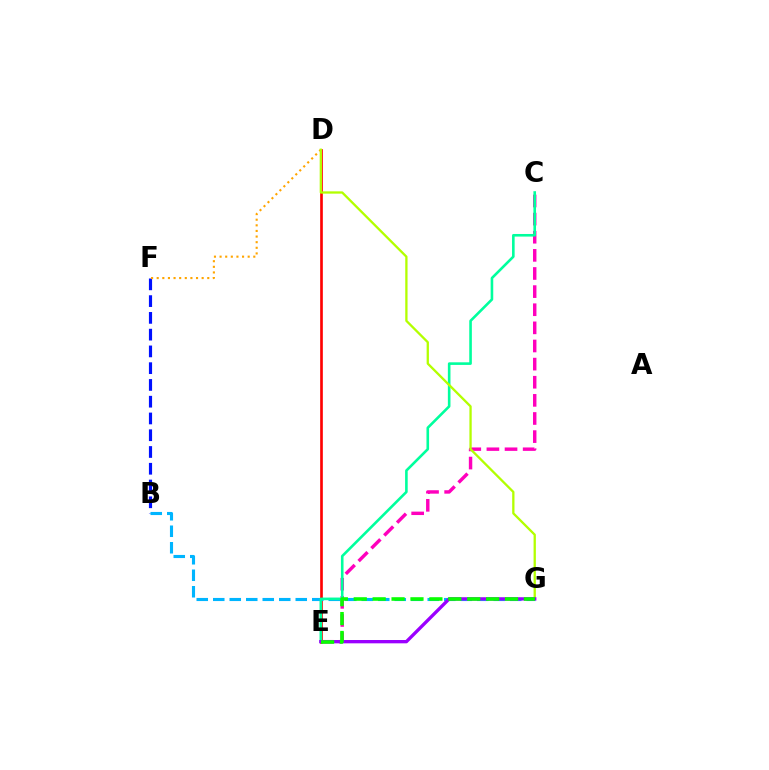{('B', 'F'): [{'color': '#0010ff', 'line_style': 'dashed', 'thickness': 2.28}], ('D', 'E'): [{'color': '#ff0000', 'line_style': 'solid', 'thickness': 1.92}], ('C', 'E'): [{'color': '#ff00bd', 'line_style': 'dashed', 'thickness': 2.46}, {'color': '#00ff9d', 'line_style': 'solid', 'thickness': 1.87}], ('D', 'F'): [{'color': '#ffa500', 'line_style': 'dotted', 'thickness': 1.53}], ('B', 'G'): [{'color': '#00b5ff', 'line_style': 'dashed', 'thickness': 2.24}], ('D', 'G'): [{'color': '#b3ff00', 'line_style': 'solid', 'thickness': 1.66}], ('E', 'G'): [{'color': '#9b00ff', 'line_style': 'solid', 'thickness': 2.39}, {'color': '#08ff00', 'line_style': 'dashed', 'thickness': 2.57}]}